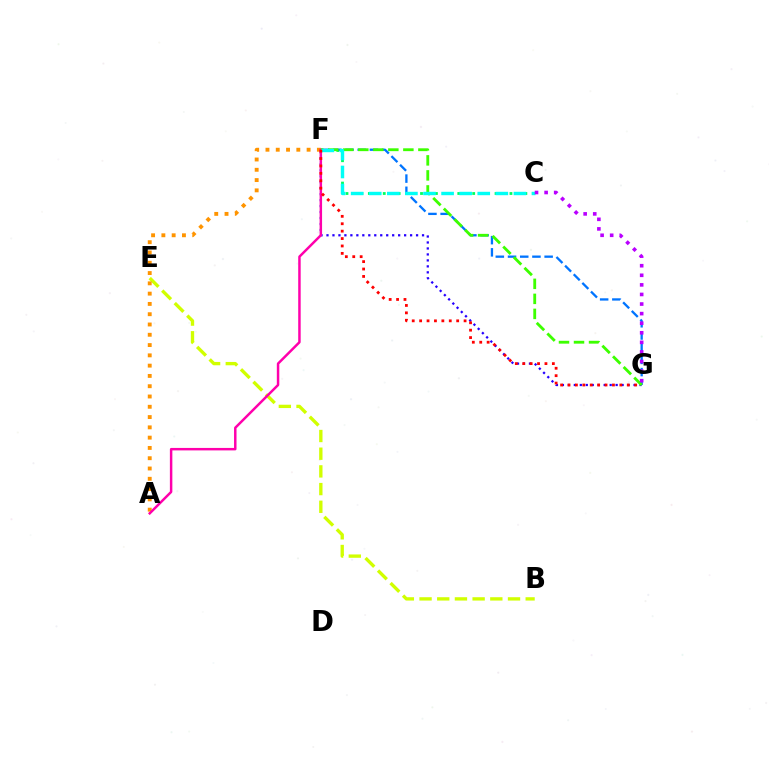{('B', 'E'): [{'color': '#d1ff00', 'line_style': 'dashed', 'thickness': 2.4}], ('F', 'G'): [{'color': '#2500ff', 'line_style': 'dotted', 'thickness': 1.62}, {'color': '#0074ff', 'line_style': 'dashed', 'thickness': 1.66}, {'color': '#3dff00', 'line_style': 'dashed', 'thickness': 2.04}, {'color': '#ff0000', 'line_style': 'dotted', 'thickness': 2.01}], ('C', 'F'): [{'color': '#00ff5c', 'line_style': 'dotted', 'thickness': 2.03}, {'color': '#00fff6', 'line_style': 'dashed', 'thickness': 2.46}], ('A', 'F'): [{'color': '#ff9400', 'line_style': 'dotted', 'thickness': 2.79}, {'color': '#ff00ac', 'line_style': 'solid', 'thickness': 1.78}], ('C', 'G'): [{'color': '#b900ff', 'line_style': 'dotted', 'thickness': 2.6}]}